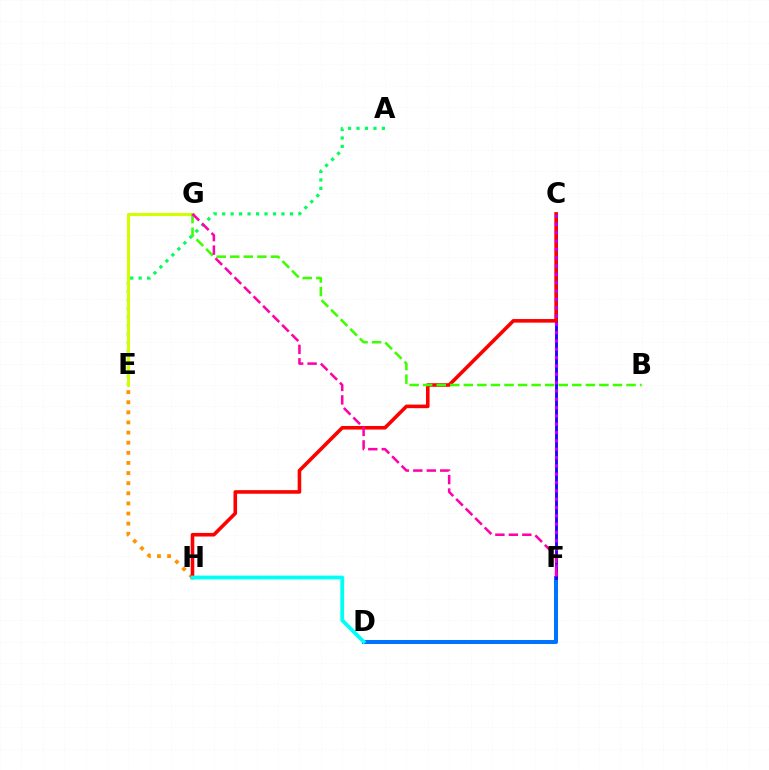{('E', 'H'): [{'color': '#ff9400', 'line_style': 'dotted', 'thickness': 2.75}], ('A', 'E'): [{'color': '#00ff5c', 'line_style': 'dotted', 'thickness': 2.3}], ('D', 'F'): [{'color': '#0074ff', 'line_style': 'solid', 'thickness': 2.88}], ('E', 'G'): [{'color': '#d1ff00', 'line_style': 'solid', 'thickness': 2.2}], ('C', 'F'): [{'color': '#2500ff', 'line_style': 'solid', 'thickness': 2.08}, {'color': '#b900ff', 'line_style': 'dotted', 'thickness': 2.26}], ('C', 'H'): [{'color': '#ff0000', 'line_style': 'solid', 'thickness': 2.58}], ('B', 'G'): [{'color': '#3dff00', 'line_style': 'dashed', 'thickness': 1.84}], ('F', 'G'): [{'color': '#ff00ac', 'line_style': 'dashed', 'thickness': 1.83}], ('D', 'H'): [{'color': '#00fff6', 'line_style': 'solid', 'thickness': 2.74}]}